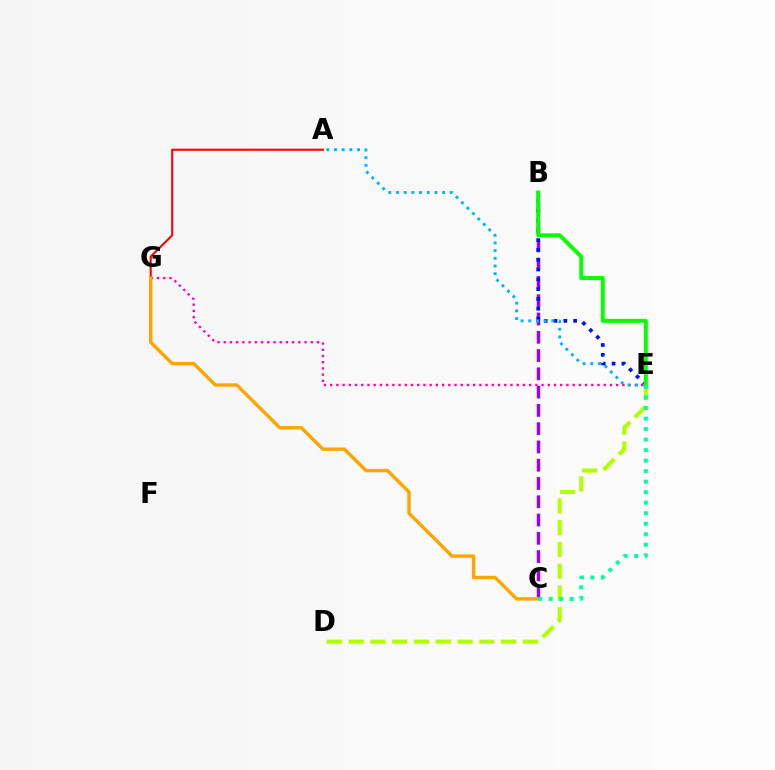{('B', 'C'): [{'color': '#9b00ff', 'line_style': 'dashed', 'thickness': 2.48}], ('B', 'E'): [{'color': '#0010ff', 'line_style': 'dotted', 'thickness': 2.66}, {'color': '#08ff00', 'line_style': 'solid', 'thickness': 2.85}], ('A', 'G'): [{'color': '#ff0000', 'line_style': 'solid', 'thickness': 1.5}], ('E', 'G'): [{'color': '#ff00bd', 'line_style': 'dotted', 'thickness': 1.69}], ('D', 'E'): [{'color': '#b3ff00', 'line_style': 'dashed', 'thickness': 2.96}], ('C', 'G'): [{'color': '#ffa500', 'line_style': 'solid', 'thickness': 2.45}], ('A', 'E'): [{'color': '#00b5ff', 'line_style': 'dotted', 'thickness': 2.09}], ('C', 'E'): [{'color': '#00ff9d', 'line_style': 'dotted', 'thickness': 2.86}]}